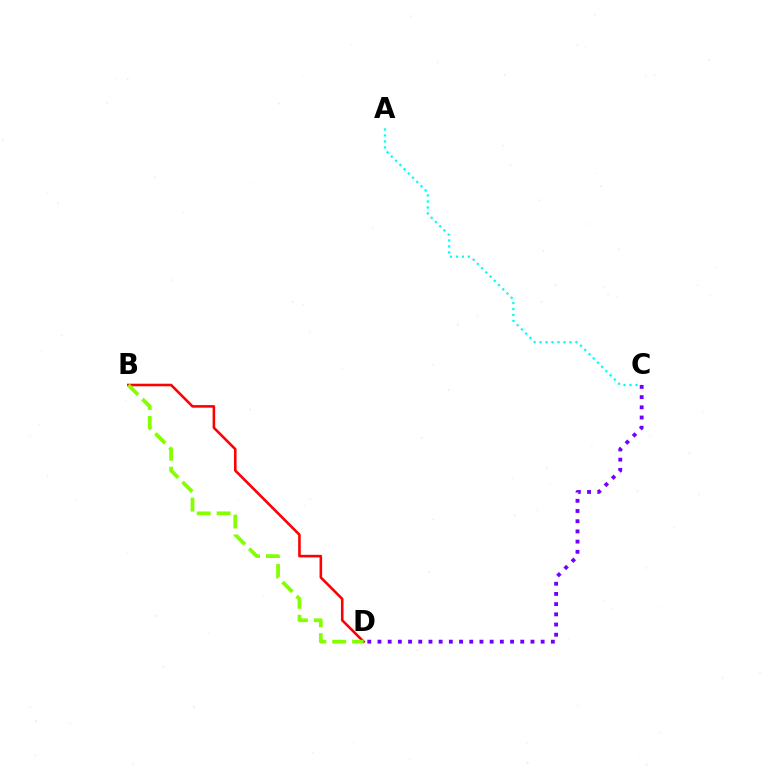{('A', 'C'): [{'color': '#00fff6', 'line_style': 'dotted', 'thickness': 1.63}], ('B', 'D'): [{'color': '#ff0000', 'line_style': 'solid', 'thickness': 1.86}, {'color': '#84ff00', 'line_style': 'dashed', 'thickness': 2.7}], ('C', 'D'): [{'color': '#7200ff', 'line_style': 'dotted', 'thickness': 2.77}]}